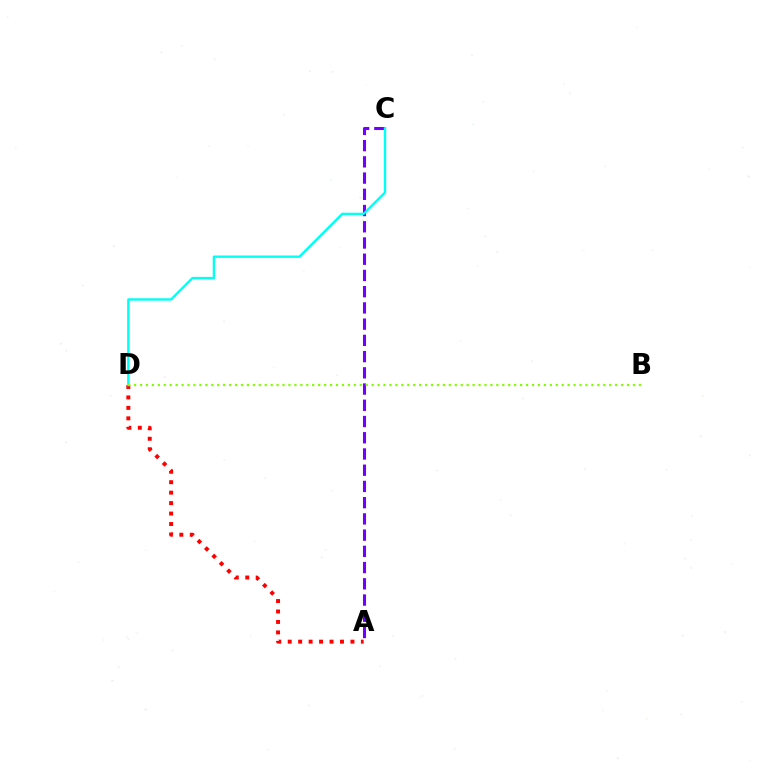{('A', 'D'): [{'color': '#ff0000', 'line_style': 'dotted', 'thickness': 2.84}], ('A', 'C'): [{'color': '#7200ff', 'line_style': 'dashed', 'thickness': 2.2}], ('C', 'D'): [{'color': '#00fff6', 'line_style': 'solid', 'thickness': 1.7}], ('B', 'D'): [{'color': '#84ff00', 'line_style': 'dotted', 'thickness': 1.61}]}